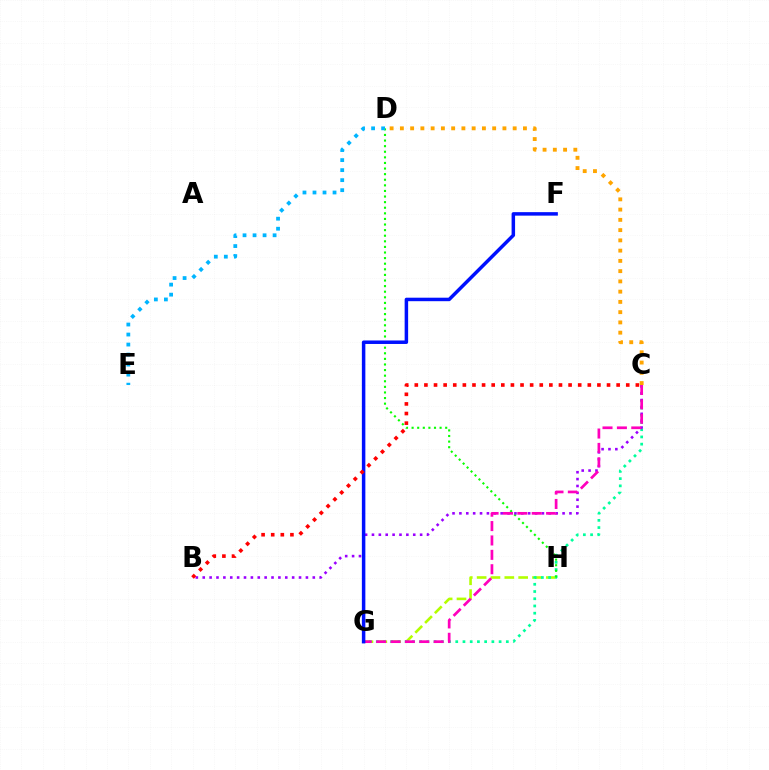{('G', 'H'): [{'color': '#b3ff00', 'line_style': 'dashed', 'thickness': 1.88}], ('C', 'G'): [{'color': '#00ff9d', 'line_style': 'dotted', 'thickness': 1.96}, {'color': '#ff00bd', 'line_style': 'dashed', 'thickness': 1.95}], ('D', 'H'): [{'color': '#08ff00', 'line_style': 'dotted', 'thickness': 1.52}], ('B', 'C'): [{'color': '#9b00ff', 'line_style': 'dotted', 'thickness': 1.87}, {'color': '#ff0000', 'line_style': 'dotted', 'thickness': 2.61}], ('C', 'D'): [{'color': '#ffa500', 'line_style': 'dotted', 'thickness': 2.79}], ('F', 'G'): [{'color': '#0010ff', 'line_style': 'solid', 'thickness': 2.51}], ('D', 'E'): [{'color': '#00b5ff', 'line_style': 'dotted', 'thickness': 2.72}]}